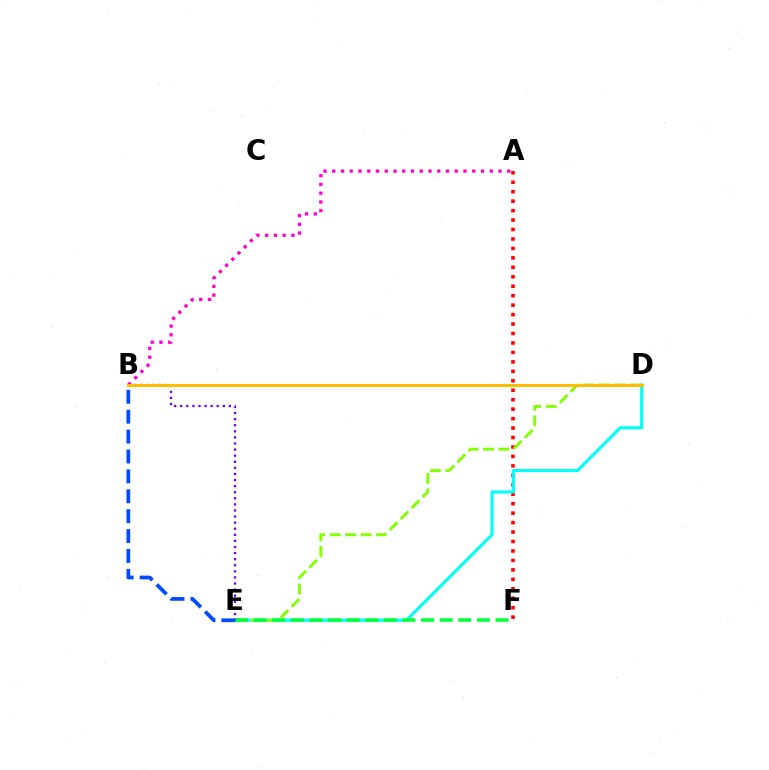{('A', 'F'): [{'color': '#ff0000', 'line_style': 'dotted', 'thickness': 2.57}], ('D', 'E'): [{'color': '#00fff6', 'line_style': 'solid', 'thickness': 2.22}, {'color': '#84ff00', 'line_style': 'dashed', 'thickness': 2.1}], ('E', 'F'): [{'color': '#00ff39', 'line_style': 'dashed', 'thickness': 2.53}], ('A', 'B'): [{'color': '#ff00cf', 'line_style': 'dotted', 'thickness': 2.38}], ('B', 'E'): [{'color': '#7200ff', 'line_style': 'dotted', 'thickness': 1.65}, {'color': '#004bff', 'line_style': 'dashed', 'thickness': 2.7}], ('B', 'D'): [{'color': '#ffbd00', 'line_style': 'solid', 'thickness': 2.13}]}